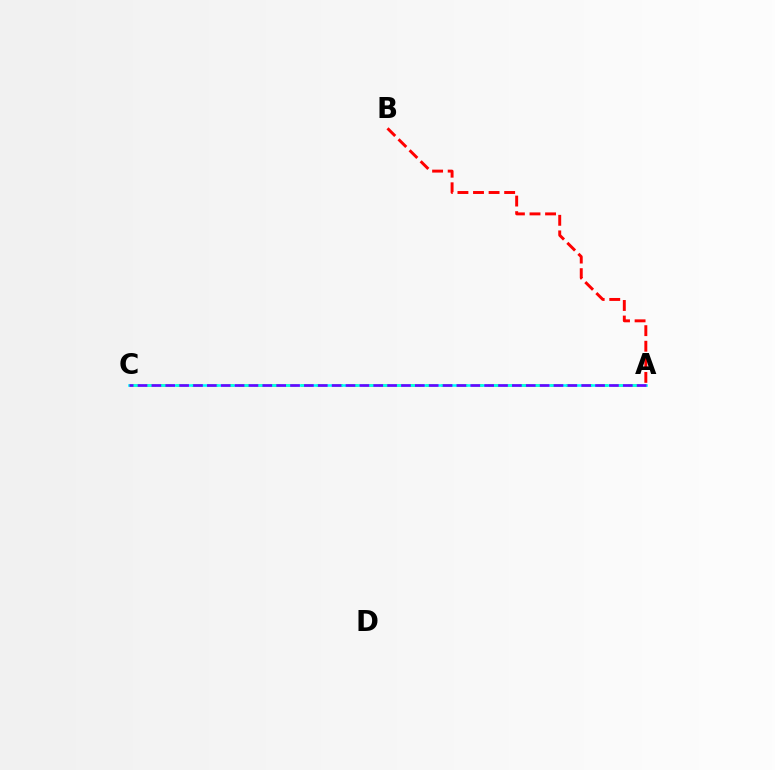{('A', 'B'): [{'color': '#ff0000', 'line_style': 'dashed', 'thickness': 2.12}], ('A', 'C'): [{'color': '#84ff00', 'line_style': 'dashed', 'thickness': 2.12}, {'color': '#00fff6', 'line_style': 'solid', 'thickness': 1.87}, {'color': '#7200ff', 'line_style': 'dashed', 'thickness': 1.88}]}